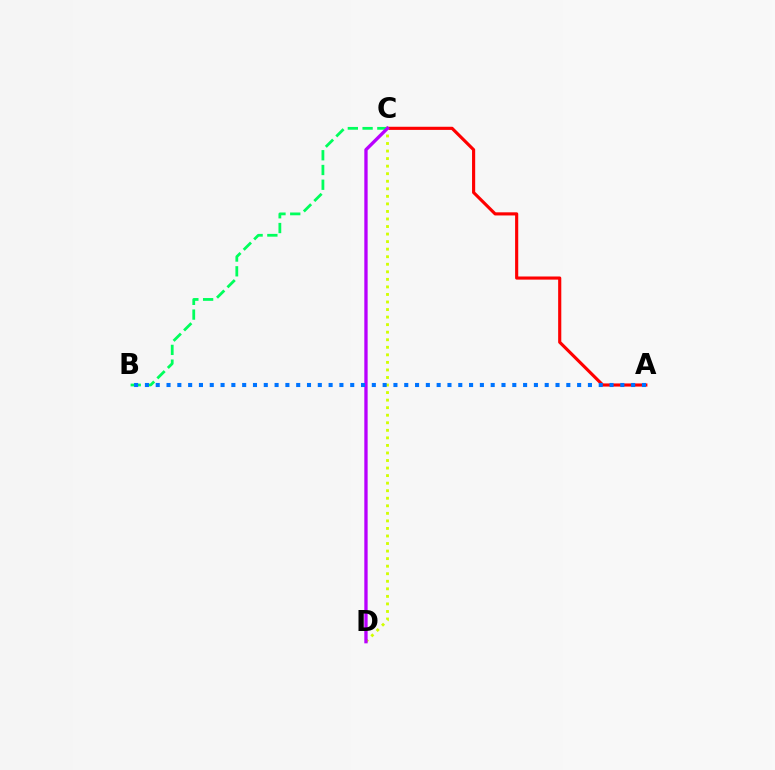{('A', 'C'): [{'color': '#ff0000', 'line_style': 'solid', 'thickness': 2.26}], ('C', 'D'): [{'color': '#d1ff00', 'line_style': 'dotted', 'thickness': 2.05}, {'color': '#b900ff', 'line_style': 'solid', 'thickness': 2.39}], ('B', 'C'): [{'color': '#00ff5c', 'line_style': 'dashed', 'thickness': 2.0}], ('A', 'B'): [{'color': '#0074ff', 'line_style': 'dotted', 'thickness': 2.94}]}